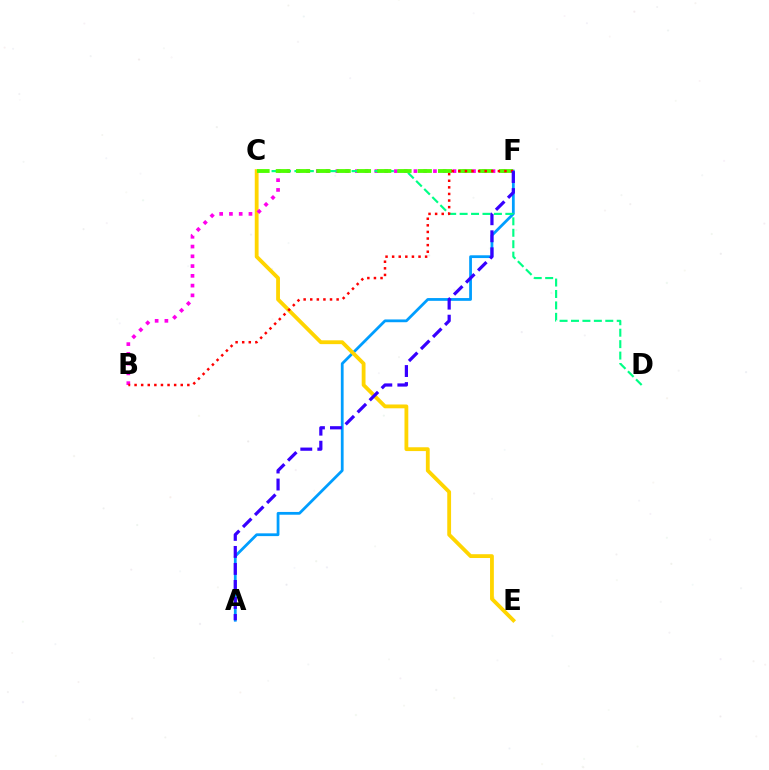{('A', 'F'): [{'color': '#009eff', 'line_style': 'solid', 'thickness': 2.0}, {'color': '#3700ff', 'line_style': 'dashed', 'thickness': 2.31}], ('C', 'E'): [{'color': '#ffd500', 'line_style': 'solid', 'thickness': 2.74}], ('B', 'F'): [{'color': '#ff00ed', 'line_style': 'dotted', 'thickness': 2.65}, {'color': '#ff0000', 'line_style': 'dotted', 'thickness': 1.79}], ('C', 'D'): [{'color': '#00ff86', 'line_style': 'dashed', 'thickness': 1.55}], ('C', 'F'): [{'color': '#4fff00', 'line_style': 'dashed', 'thickness': 2.76}]}